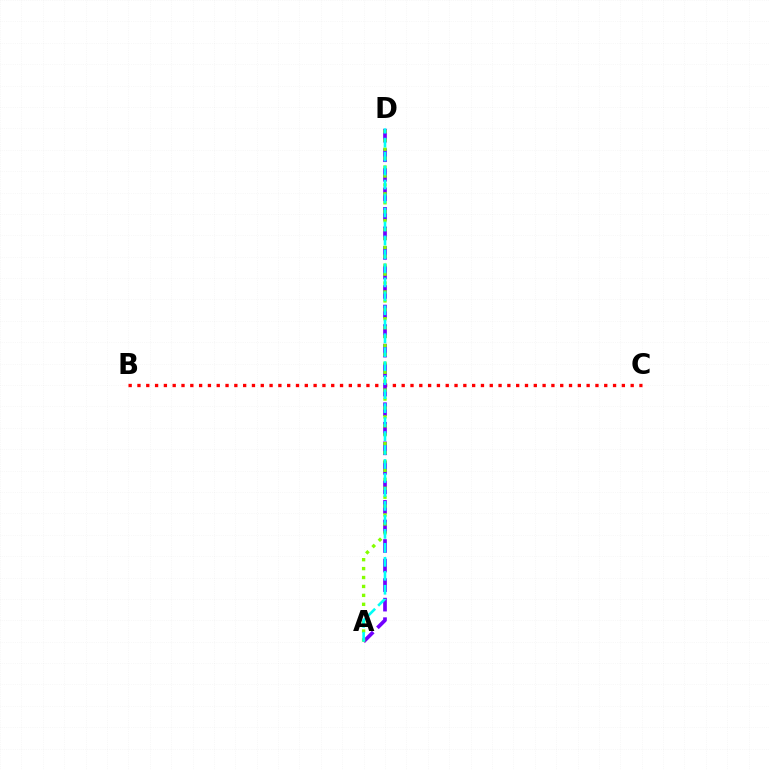{('B', 'C'): [{'color': '#ff0000', 'line_style': 'dotted', 'thickness': 2.39}], ('A', 'D'): [{'color': '#7200ff', 'line_style': 'dashed', 'thickness': 2.65}, {'color': '#84ff00', 'line_style': 'dotted', 'thickness': 2.42}, {'color': '#00fff6', 'line_style': 'dashed', 'thickness': 1.9}]}